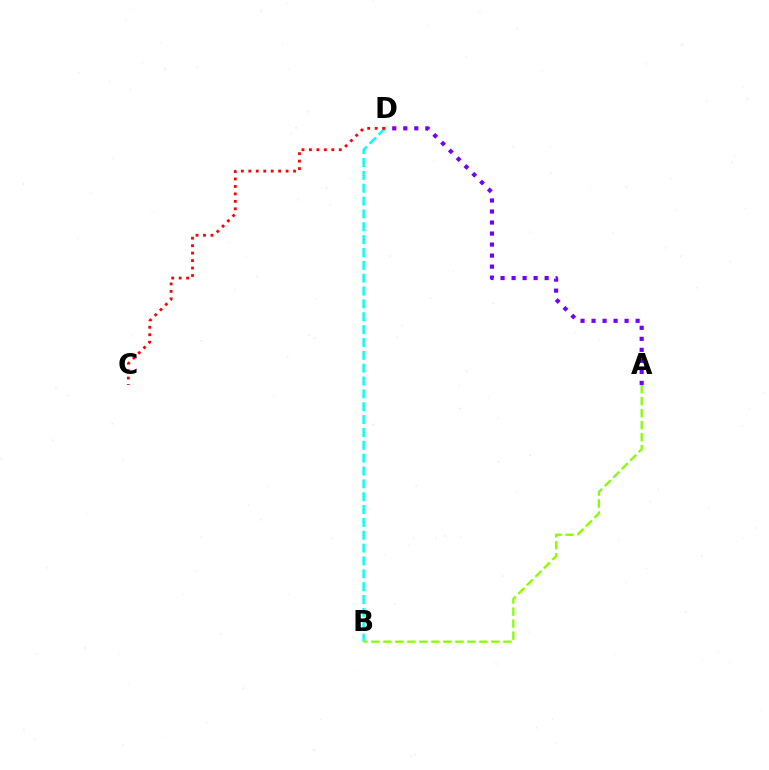{('B', 'D'): [{'color': '#00fff6', 'line_style': 'dashed', 'thickness': 1.75}], ('A', 'B'): [{'color': '#84ff00', 'line_style': 'dashed', 'thickness': 1.63}], ('A', 'D'): [{'color': '#7200ff', 'line_style': 'dotted', 'thickness': 2.99}], ('C', 'D'): [{'color': '#ff0000', 'line_style': 'dotted', 'thickness': 2.03}]}